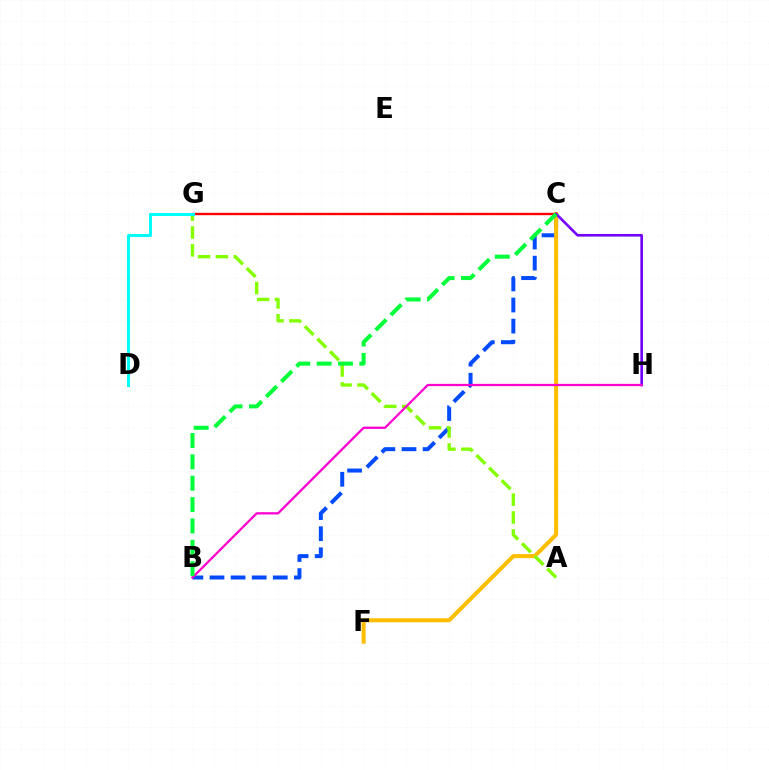{('B', 'C'): [{'color': '#004bff', 'line_style': 'dashed', 'thickness': 2.87}, {'color': '#00ff39', 'line_style': 'dashed', 'thickness': 2.9}], ('C', 'F'): [{'color': '#ffbd00', 'line_style': 'solid', 'thickness': 2.91}], ('C', 'G'): [{'color': '#ff0000', 'line_style': 'solid', 'thickness': 1.71}], ('C', 'H'): [{'color': '#7200ff', 'line_style': 'solid', 'thickness': 1.88}], ('A', 'G'): [{'color': '#84ff00', 'line_style': 'dashed', 'thickness': 2.43}], ('D', 'G'): [{'color': '#00fff6', 'line_style': 'solid', 'thickness': 2.19}], ('B', 'H'): [{'color': '#ff00cf', 'line_style': 'solid', 'thickness': 1.64}]}